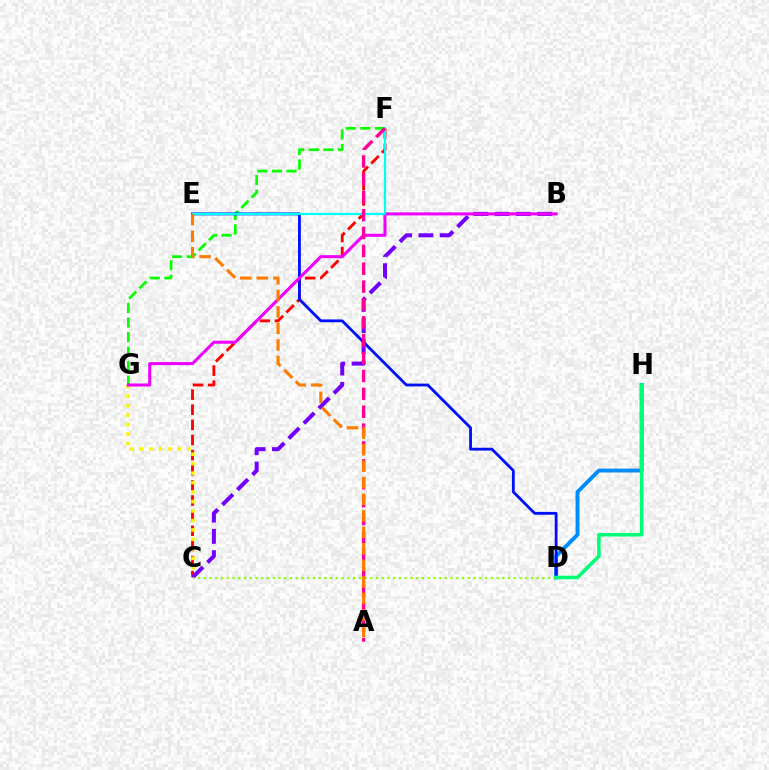{('C', 'F'): [{'color': '#ff0000', 'line_style': 'dashed', 'thickness': 2.06}], ('D', 'H'): [{'color': '#008cff', 'line_style': 'solid', 'thickness': 2.8}, {'color': '#00ff74', 'line_style': 'solid', 'thickness': 2.57}], ('C', 'G'): [{'color': '#fcf500', 'line_style': 'dotted', 'thickness': 2.57}], ('B', 'C'): [{'color': '#7200ff', 'line_style': 'dashed', 'thickness': 2.89}], ('F', 'G'): [{'color': '#08ff00', 'line_style': 'dashed', 'thickness': 1.98}], ('D', 'E'): [{'color': '#0010ff', 'line_style': 'solid', 'thickness': 2.03}], ('C', 'D'): [{'color': '#84ff00', 'line_style': 'dotted', 'thickness': 1.56}], ('B', 'G'): [{'color': '#ee00ff', 'line_style': 'solid', 'thickness': 2.19}], ('E', 'F'): [{'color': '#00fff6', 'line_style': 'solid', 'thickness': 1.58}], ('A', 'F'): [{'color': '#ff0094', 'line_style': 'dashed', 'thickness': 2.43}], ('A', 'E'): [{'color': '#ff7c00', 'line_style': 'dashed', 'thickness': 2.25}]}